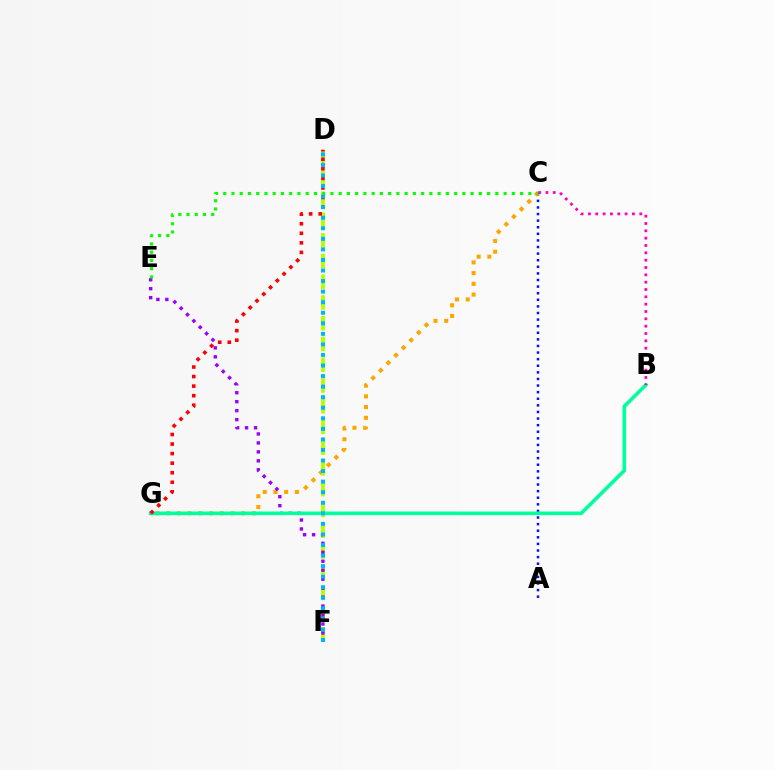{('A', 'C'): [{'color': '#0010ff', 'line_style': 'dotted', 'thickness': 1.79}], ('C', 'G'): [{'color': '#ffa500', 'line_style': 'dotted', 'thickness': 2.92}], ('D', 'F'): [{'color': '#b3ff00', 'line_style': 'dashed', 'thickness': 2.82}, {'color': '#00b5ff', 'line_style': 'dotted', 'thickness': 2.87}], ('E', 'F'): [{'color': '#9b00ff', 'line_style': 'dotted', 'thickness': 2.44}], ('B', 'G'): [{'color': '#00ff9d', 'line_style': 'solid', 'thickness': 2.61}], ('C', 'E'): [{'color': '#08ff00', 'line_style': 'dotted', 'thickness': 2.24}], ('D', 'G'): [{'color': '#ff0000', 'line_style': 'dotted', 'thickness': 2.6}], ('B', 'C'): [{'color': '#ff00bd', 'line_style': 'dotted', 'thickness': 1.99}]}